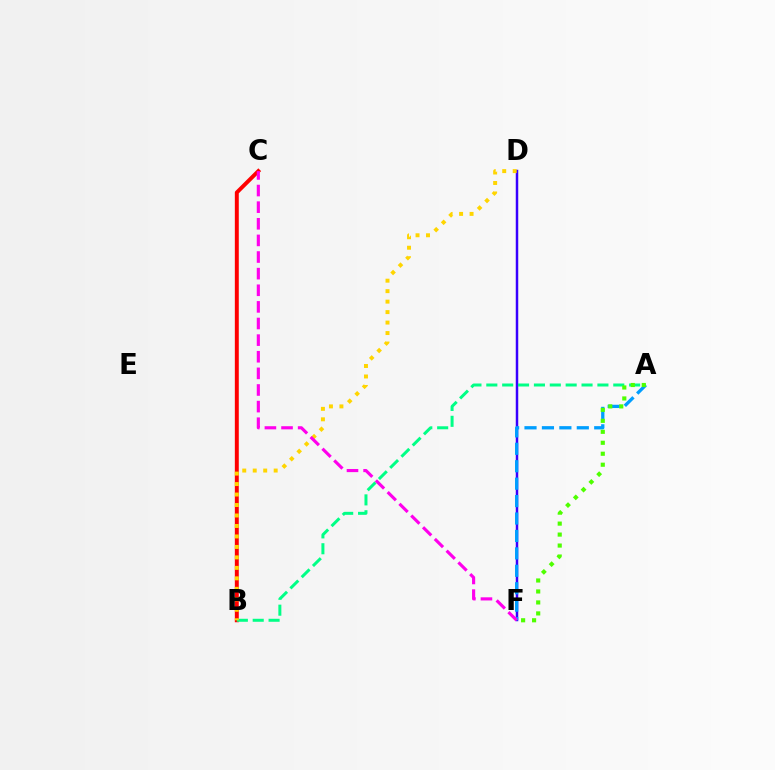{('D', 'F'): [{'color': '#3700ff', 'line_style': 'solid', 'thickness': 1.79}], ('A', 'F'): [{'color': '#009eff', 'line_style': 'dashed', 'thickness': 2.37}, {'color': '#4fff00', 'line_style': 'dotted', 'thickness': 2.98}], ('B', 'C'): [{'color': '#ff0000', 'line_style': 'solid', 'thickness': 2.84}], ('A', 'B'): [{'color': '#00ff86', 'line_style': 'dashed', 'thickness': 2.16}], ('B', 'D'): [{'color': '#ffd500', 'line_style': 'dotted', 'thickness': 2.85}], ('C', 'F'): [{'color': '#ff00ed', 'line_style': 'dashed', 'thickness': 2.26}]}